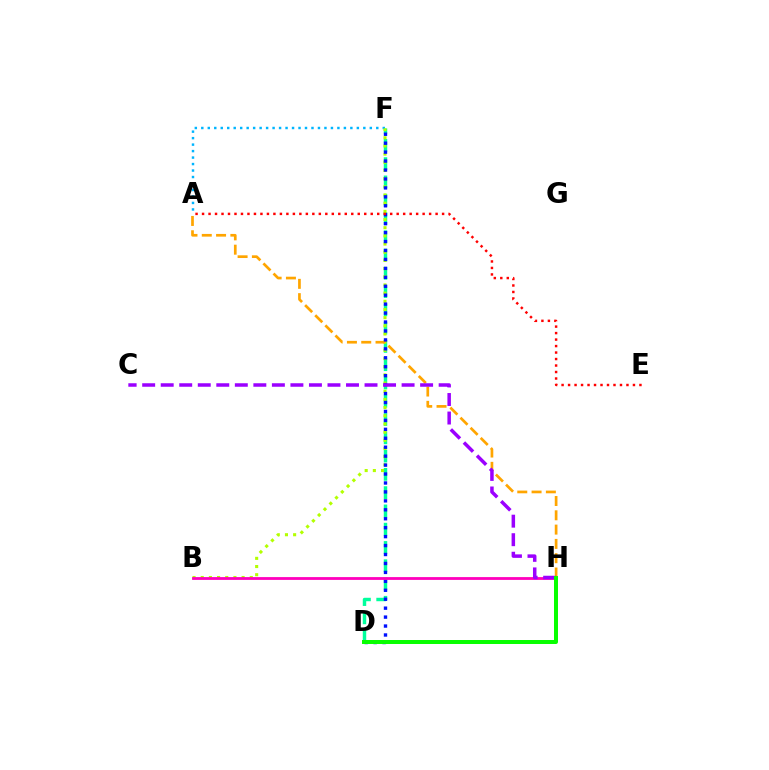{('A', 'F'): [{'color': '#00b5ff', 'line_style': 'dotted', 'thickness': 1.76}], ('D', 'F'): [{'color': '#00ff9d', 'line_style': 'dashed', 'thickness': 2.48}, {'color': '#0010ff', 'line_style': 'dotted', 'thickness': 2.43}], ('B', 'F'): [{'color': '#b3ff00', 'line_style': 'dotted', 'thickness': 2.22}], ('A', 'H'): [{'color': '#ffa500', 'line_style': 'dashed', 'thickness': 1.94}], ('B', 'H'): [{'color': '#ff00bd', 'line_style': 'solid', 'thickness': 2.02}], ('C', 'H'): [{'color': '#9b00ff', 'line_style': 'dashed', 'thickness': 2.52}], ('A', 'E'): [{'color': '#ff0000', 'line_style': 'dotted', 'thickness': 1.76}], ('D', 'H'): [{'color': '#08ff00', 'line_style': 'solid', 'thickness': 2.87}]}